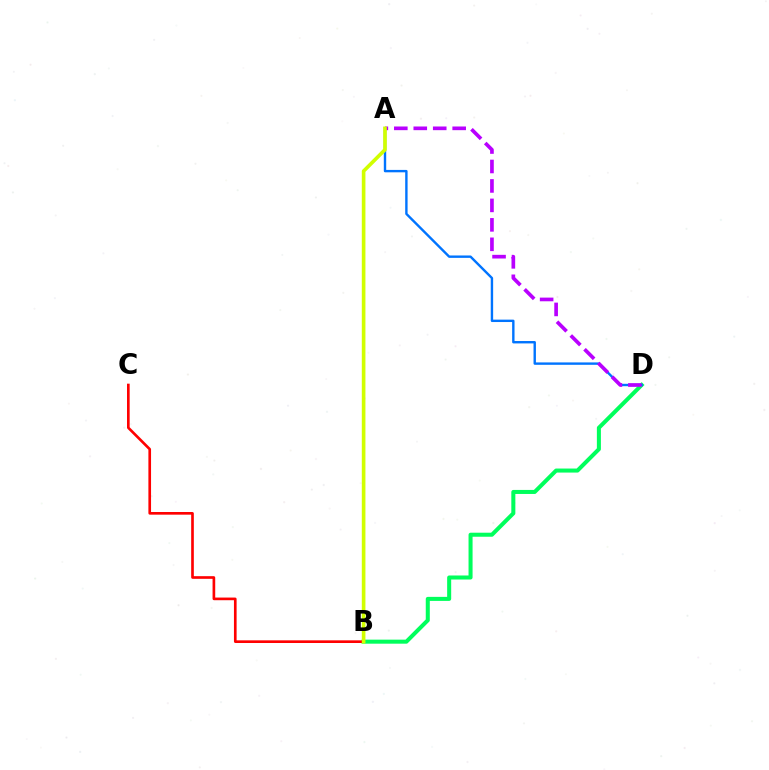{('B', 'D'): [{'color': '#00ff5c', 'line_style': 'solid', 'thickness': 2.9}], ('B', 'C'): [{'color': '#ff0000', 'line_style': 'solid', 'thickness': 1.91}], ('A', 'D'): [{'color': '#0074ff', 'line_style': 'solid', 'thickness': 1.73}, {'color': '#b900ff', 'line_style': 'dashed', 'thickness': 2.64}], ('A', 'B'): [{'color': '#d1ff00', 'line_style': 'solid', 'thickness': 2.62}]}